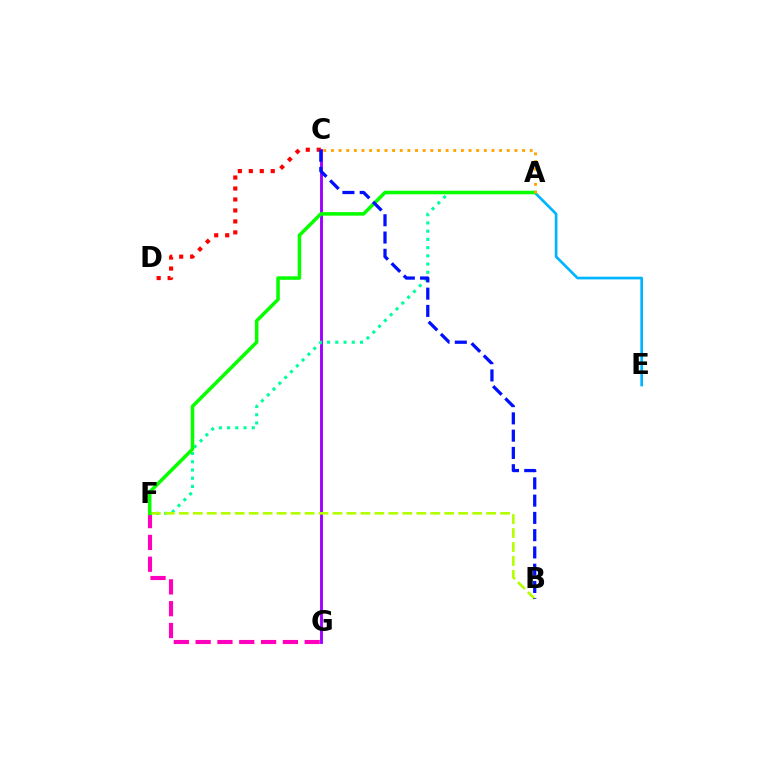{('C', 'G'): [{'color': '#9b00ff', 'line_style': 'solid', 'thickness': 2.07}], ('A', 'F'): [{'color': '#00ff9d', 'line_style': 'dotted', 'thickness': 2.23}, {'color': '#08ff00', 'line_style': 'solid', 'thickness': 2.55}], ('F', 'G'): [{'color': '#ff00bd', 'line_style': 'dashed', 'thickness': 2.96}], ('A', 'E'): [{'color': '#00b5ff', 'line_style': 'solid', 'thickness': 1.94}], ('B', 'F'): [{'color': '#b3ff00', 'line_style': 'dashed', 'thickness': 1.9}], ('A', 'C'): [{'color': '#ffa500', 'line_style': 'dotted', 'thickness': 2.08}], ('C', 'D'): [{'color': '#ff0000', 'line_style': 'dotted', 'thickness': 2.98}], ('B', 'C'): [{'color': '#0010ff', 'line_style': 'dashed', 'thickness': 2.35}]}